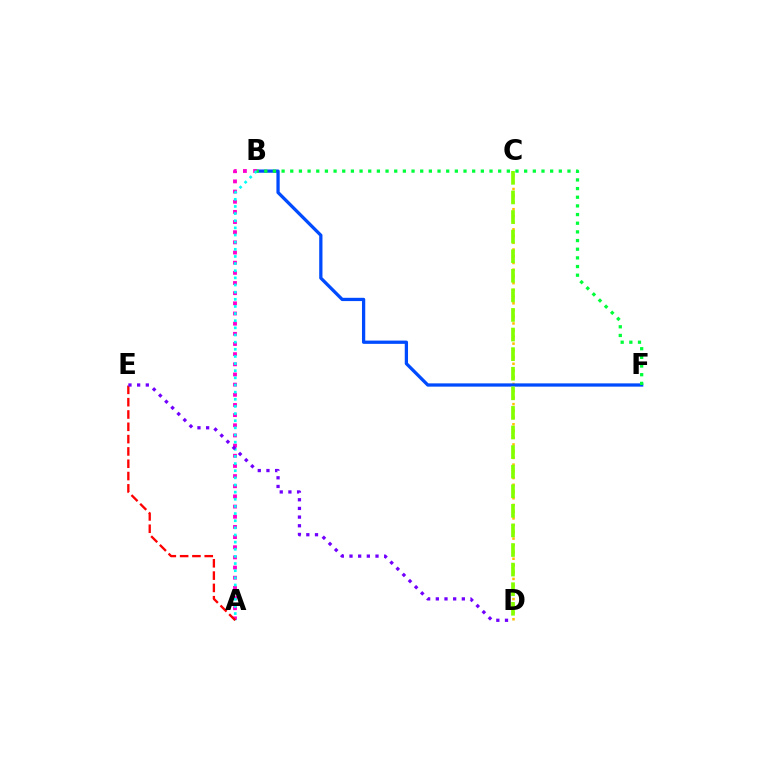{('C', 'D'): [{'color': '#ffbd00', 'line_style': 'dotted', 'thickness': 1.83}, {'color': '#84ff00', 'line_style': 'dashed', 'thickness': 2.66}], ('B', 'F'): [{'color': '#004bff', 'line_style': 'solid', 'thickness': 2.35}, {'color': '#00ff39', 'line_style': 'dotted', 'thickness': 2.35}], ('A', 'B'): [{'color': '#ff00cf', 'line_style': 'dotted', 'thickness': 2.76}, {'color': '#00fff6', 'line_style': 'dotted', 'thickness': 1.94}], ('A', 'E'): [{'color': '#ff0000', 'line_style': 'dashed', 'thickness': 1.67}], ('D', 'E'): [{'color': '#7200ff', 'line_style': 'dotted', 'thickness': 2.36}]}